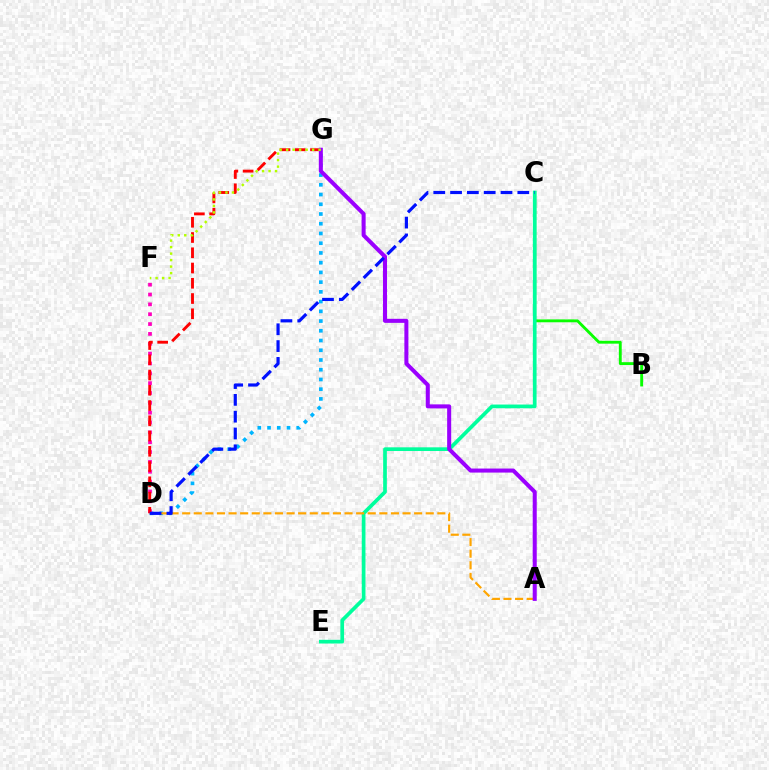{('D', 'G'): [{'color': '#00b5ff', 'line_style': 'dotted', 'thickness': 2.64}, {'color': '#ff0000', 'line_style': 'dashed', 'thickness': 2.07}], ('B', 'C'): [{'color': '#08ff00', 'line_style': 'solid', 'thickness': 2.07}], ('C', 'E'): [{'color': '#00ff9d', 'line_style': 'solid', 'thickness': 2.66}], ('D', 'F'): [{'color': '#ff00bd', 'line_style': 'dotted', 'thickness': 2.68}], ('A', 'D'): [{'color': '#ffa500', 'line_style': 'dashed', 'thickness': 1.58}], ('A', 'G'): [{'color': '#9b00ff', 'line_style': 'solid', 'thickness': 2.91}], ('F', 'G'): [{'color': '#b3ff00', 'line_style': 'dotted', 'thickness': 1.76}], ('C', 'D'): [{'color': '#0010ff', 'line_style': 'dashed', 'thickness': 2.28}]}